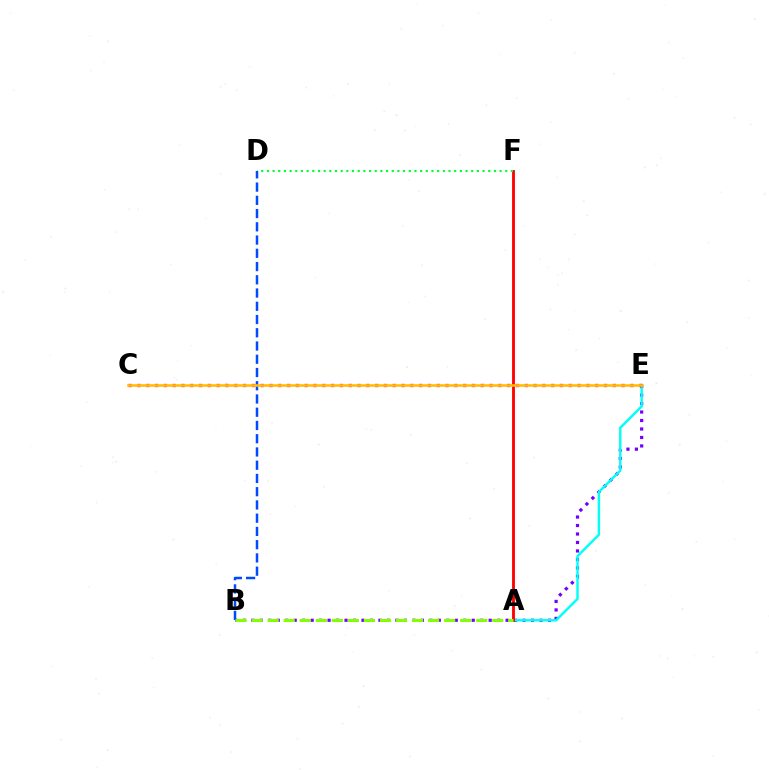{('B', 'E'): [{'color': '#7200ff', 'line_style': 'dotted', 'thickness': 2.3}], ('A', 'E'): [{'color': '#00fff6', 'line_style': 'solid', 'thickness': 1.75}], ('C', 'E'): [{'color': '#ff00cf', 'line_style': 'dotted', 'thickness': 2.39}, {'color': '#ffbd00', 'line_style': 'solid', 'thickness': 1.87}], ('A', 'F'): [{'color': '#ff0000', 'line_style': 'solid', 'thickness': 2.04}], ('D', 'F'): [{'color': '#00ff39', 'line_style': 'dotted', 'thickness': 1.54}], ('B', 'D'): [{'color': '#004bff', 'line_style': 'dashed', 'thickness': 1.8}], ('A', 'B'): [{'color': '#84ff00', 'line_style': 'dashed', 'thickness': 2.18}]}